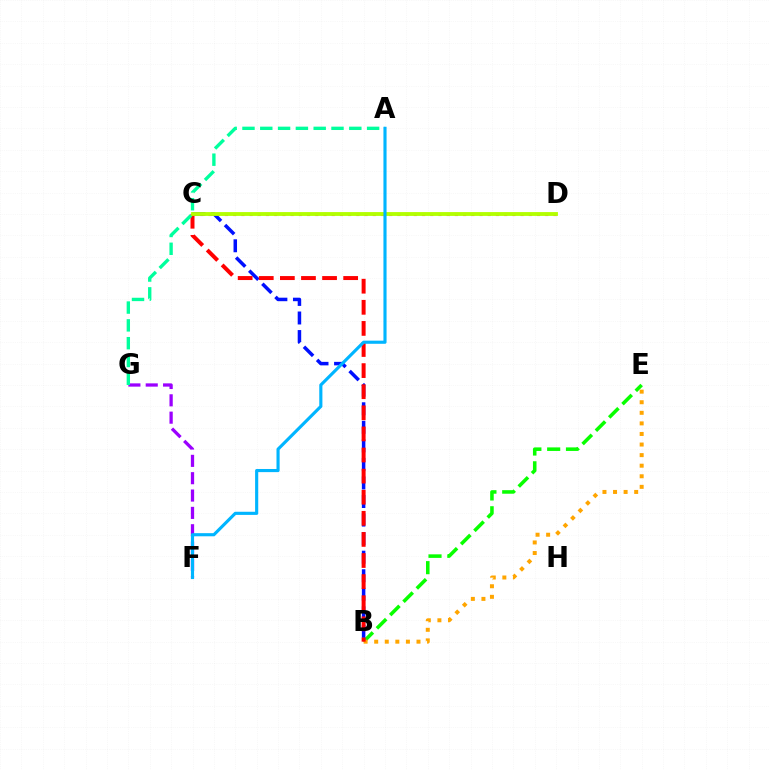{('B', 'E'): [{'color': '#08ff00', 'line_style': 'dashed', 'thickness': 2.55}, {'color': '#ffa500', 'line_style': 'dotted', 'thickness': 2.87}], ('C', 'D'): [{'color': '#ff00bd', 'line_style': 'dotted', 'thickness': 2.23}, {'color': '#b3ff00', 'line_style': 'solid', 'thickness': 2.76}], ('B', 'C'): [{'color': '#0010ff', 'line_style': 'dashed', 'thickness': 2.52}, {'color': '#ff0000', 'line_style': 'dashed', 'thickness': 2.87}], ('F', 'G'): [{'color': '#9b00ff', 'line_style': 'dashed', 'thickness': 2.36}], ('A', 'G'): [{'color': '#00ff9d', 'line_style': 'dashed', 'thickness': 2.42}], ('A', 'F'): [{'color': '#00b5ff', 'line_style': 'solid', 'thickness': 2.26}]}